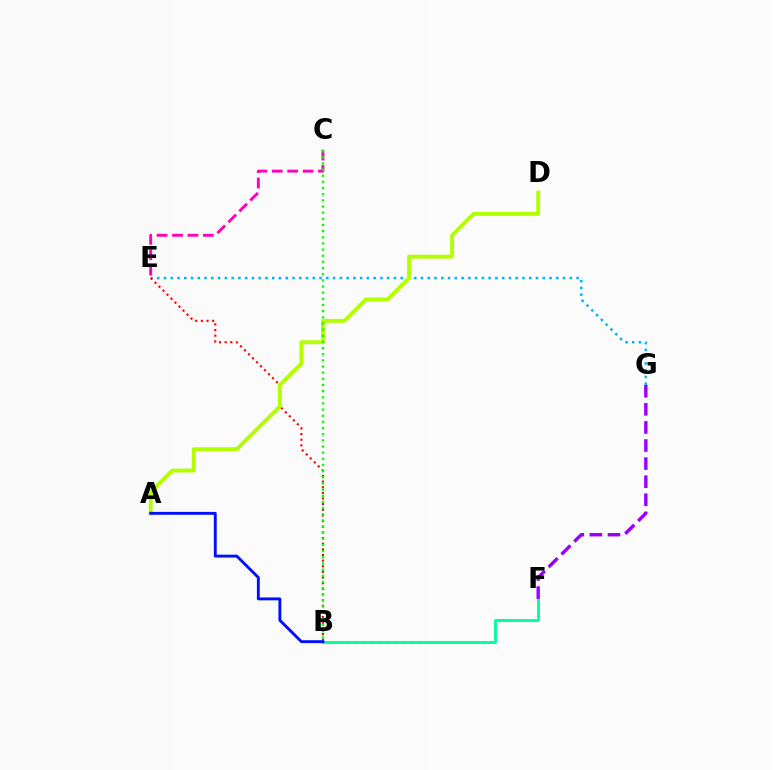{('E', 'G'): [{'color': '#00b5ff', 'line_style': 'dotted', 'thickness': 1.84}], ('B', 'E'): [{'color': '#ff0000', 'line_style': 'dotted', 'thickness': 1.53}], ('C', 'E'): [{'color': '#ff00bd', 'line_style': 'dashed', 'thickness': 2.09}], ('B', 'F'): [{'color': '#ffa500', 'line_style': 'dotted', 'thickness': 2.18}, {'color': '#00ff9d', 'line_style': 'solid', 'thickness': 2.06}], ('A', 'D'): [{'color': '#b3ff00', 'line_style': 'solid', 'thickness': 2.8}], ('B', 'C'): [{'color': '#08ff00', 'line_style': 'dotted', 'thickness': 1.67}], ('F', 'G'): [{'color': '#9b00ff', 'line_style': 'dashed', 'thickness': 2.46}], ('A', 'B'): [{'color': '#0010ff', 'line_style': 'solid', 'thickness': 2.07}]}